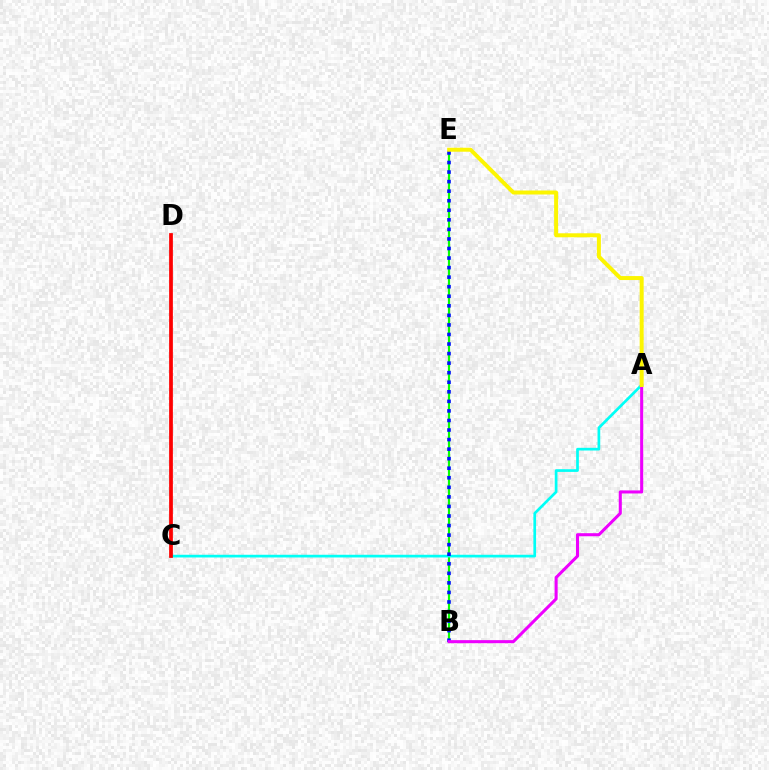{('B', 'E'): [{'color': '#08ff00', 'line_style': 'solid', 'thickness': 1.59}, {'color': '#0010ff', 'line_style': 'dotted', 'thickness': 2.6}], ('A', 'C'): [{'color': '#00fff6', 'line_style': 'solid', 'thickness': 1.94}], ('A', 'B'): [{'color': '#ee00ff', 'line_style': 'solid', 'thickness': 2.2}], ('A', 'E'): [{'color': '#fcf500', 'line_style': 'solid', 'thickness': 2.87}], ('C', 'D'): [{'color': '#ff0000', 'line_style': 'solid', 'thickness': 2.69}]}